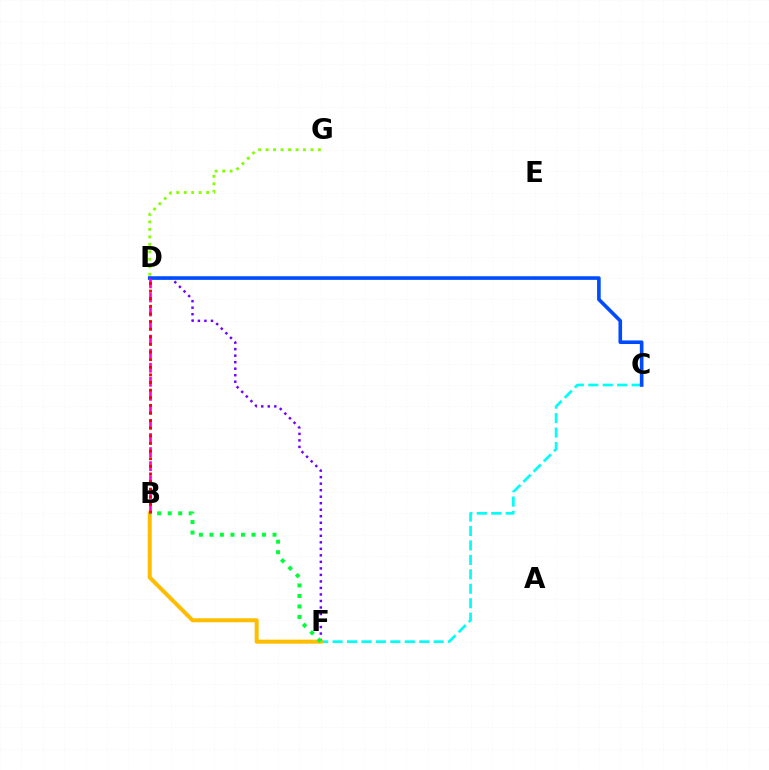{('D', 'G'): [{'color': '#84ff00', 'line_style': 'dotted', 'thickness': 2.03}], ('C', 'F'): [{'color': '#00fff6', 'line_style': 'dashed', 'thickness': 1.96}], ('D', 'F'): [{'color': '#7200ff', 'line_style': 'dotted', 'thickness': 1.77}], ('B', 'F'): [{'color': '#ffbd00', 'line_style': 'solid', 'thickness': 2.88}, {'color': '#00ff39', 'line_style': 'dotted', 'thickness': 2.86}], ('C', 'D'): [{'color': '#004bff', 'line_style': 'solid', 'thickness': 2.6}], ('B', 'D'): [{'color': '#ff00cf', 'line_style': 'dashed', 'thickness': 1.91}, {'color': '#ff0000', 'line_style': 'dotted', 'thickness': 2.07}]}